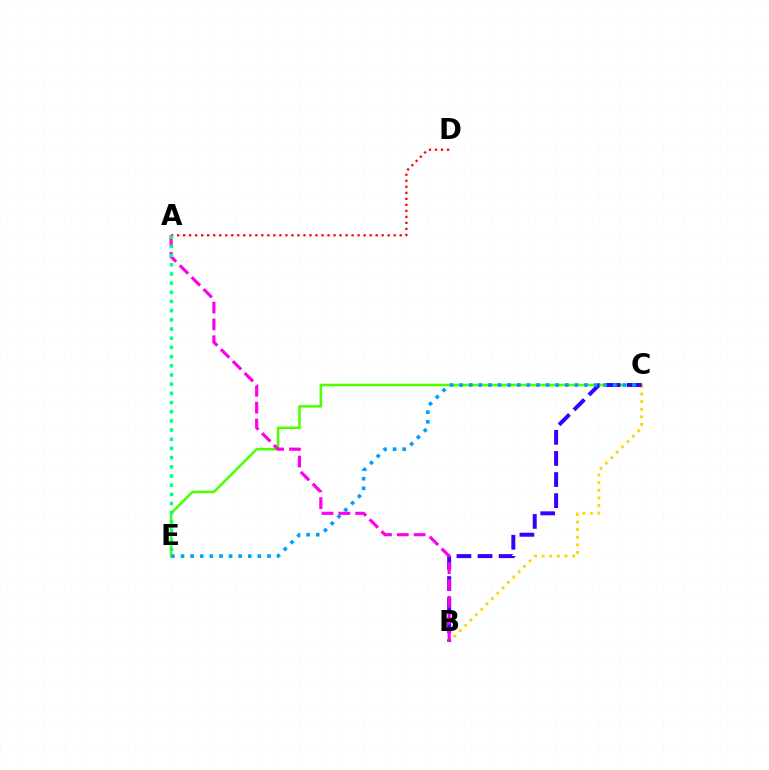{('C', 'E'): [{'color': '#4fff00', 'line_style': 'solid', 'thickness': 1.84}, {'color': '#009eff', 'line_style': 'dotted', 'thickness': 2.61}], ('B', 'C'): [{'color': '#ffd500', 'line_style': 'dotted', 'thickness': 2.06}, {'color': '#3700ff', 'line_style': 'dashed', 'thickness': 2.87}], ('A', 'D'): [{'color': '#ff0000', 'line_style': 'dotted', 'thickness': 1.63}], ('A', 'B'): [{'color': '#ff00ed', 'line_style': 'dashed', 'thickness': 2.29}], ('A', 'E'): [{'color': '#00ff86', 'line_style': 'dotted', 'thickness': 2.49}]}